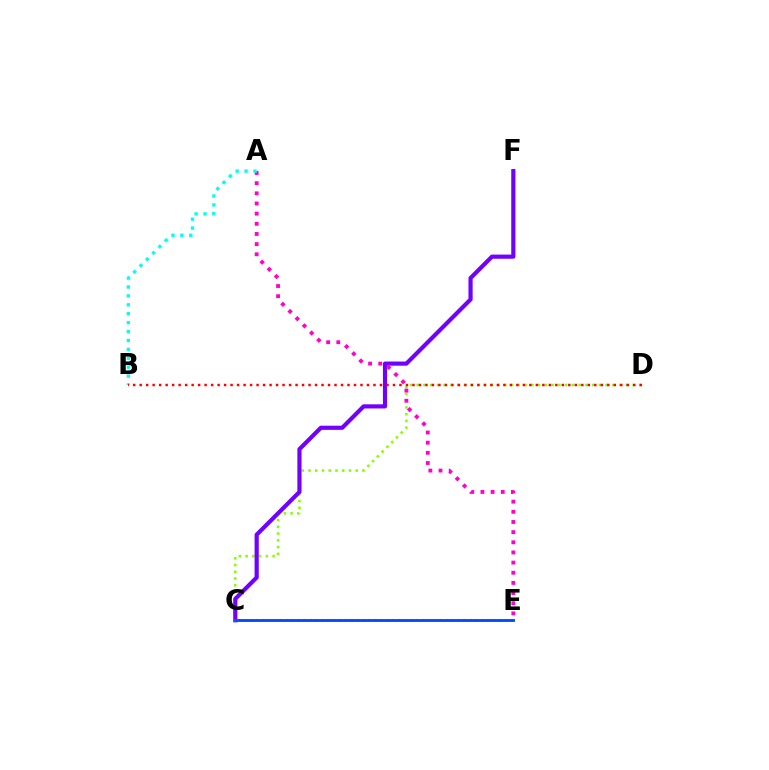{('C', 'E'): [{'color': '#ffbd00', 'line_style': 'dotted', 'thickness': 1.61}, {'color': '#00ff39', 'line_style': 'solid', 'thickness': 2.05}, {'color': '#004bff', 'line_style': 'solid', 'thickness': 1.96}], ('C', 'D'): [{'color': '#84ff00', 'line_style': 'dotted', 'thickness': 1.83}], ('C', 'F'): [{'color': '#7200ff', 'line_style': 'solid', 'thickness': 2.99}], ('A', 'E'): [{'color': '#ff00cf', 'line_style': 'dotted', 'thickness': 2.76}], ('A', 'B'): [{'color': '#00fff6', 'line_style': 'dotted', 'thickness': 2.42}], ('B', 'D'): [{'color': '#ff0000', 'line_style': 'dotted', 'thickness': 1.76}]}